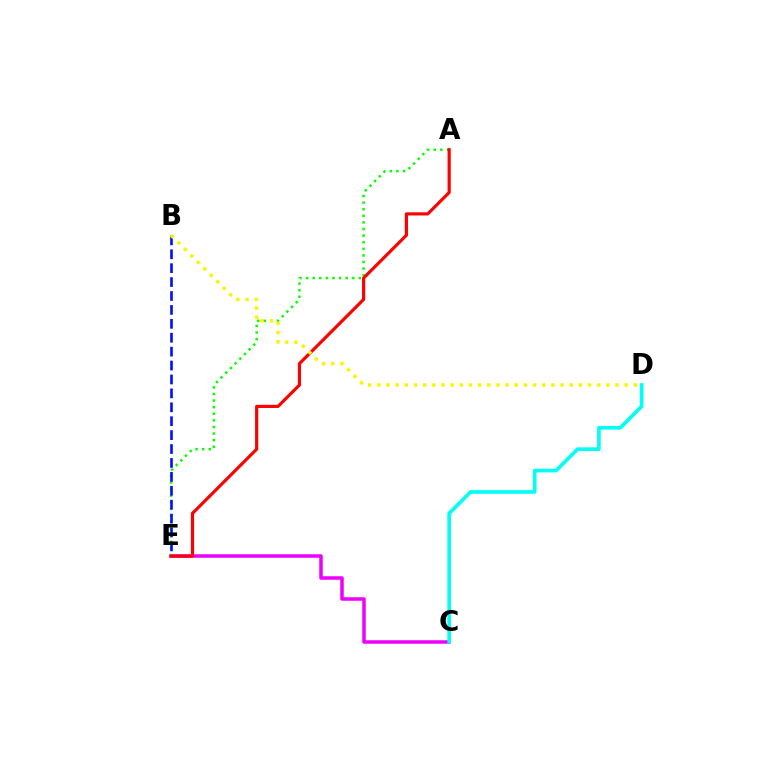{('C', 'E'): [{'color': '#ee00ff', 'line_style': 'solid', 'thickness': 2.53}], ('C', 'D'): [{'color': '#00fff6', 'line_style': 'solid', 'thickness': 2.64}], ('A', 'E'): [{'color': '#08ff00', 'line_style': 'dotted', 'thickness': 1.79}, {'color': '#ff0000', 'line_style': 'solid', 'thickness': 2.28}], ('B', 'E'): [{'color': '#0010ff', 'line_style': 'dashed', 'thickness': 1.89}], ('B', 'D'): [{'color': '#fcf500', 'line_style': 'dotted', 'thickness': 2.49}]}